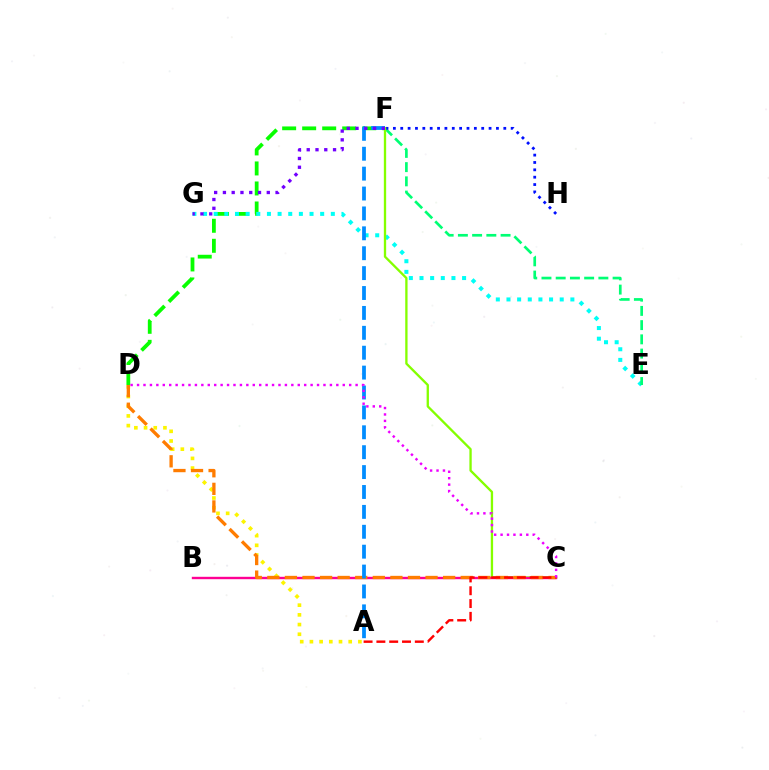{('D', 'F'): [{'color': '#08ff00', 'line_style': 'dashed', 'thickness': 2.72}], ('E', 'G'): [{'color': '#00fff6', 'line_style': 'dotted', 'thickness': 2.89}], ('E', 'F'): [{'color': '#00ff74', 'line_style': 'dashed', 'thickness': 1.93}], ('F', 'H'): [{'color': '#0010ff', 'line_style': 'dotted', 'thickness': 2.0}], ('C', 'F'): [{'color': '#84ff00', 'line_style': 'solid', 'thickness': 1.67}], ('A', 'D'): [{'color': '#fcf500', 'line_style': 'dotted', 'thickness': 2.63}], ('B', 'C'): [{'color': '#ff0094', 'line_style': 'solid', 'thickness': 1.72}], ('C', 'D'): [{'color': '#ff7c00', 'line_style': 'dashed', 'thickness': 2.39}, {'color': '#ee00ff', 'line_style': 'dotted', 'thickness': 1.75}], ('A', 'C'): [{'color': '#ff0000', 'line_style': 'dashed', 'thickness': 1.74}], ('A', 'F'): [{'color': '#008cff', 'line_style': 'dashed', 'thickness': 2.7}], ('F', 'G'): [{'color': '#7200ff', 'line_style': 'dotted', 'thickness': 2.38}]}